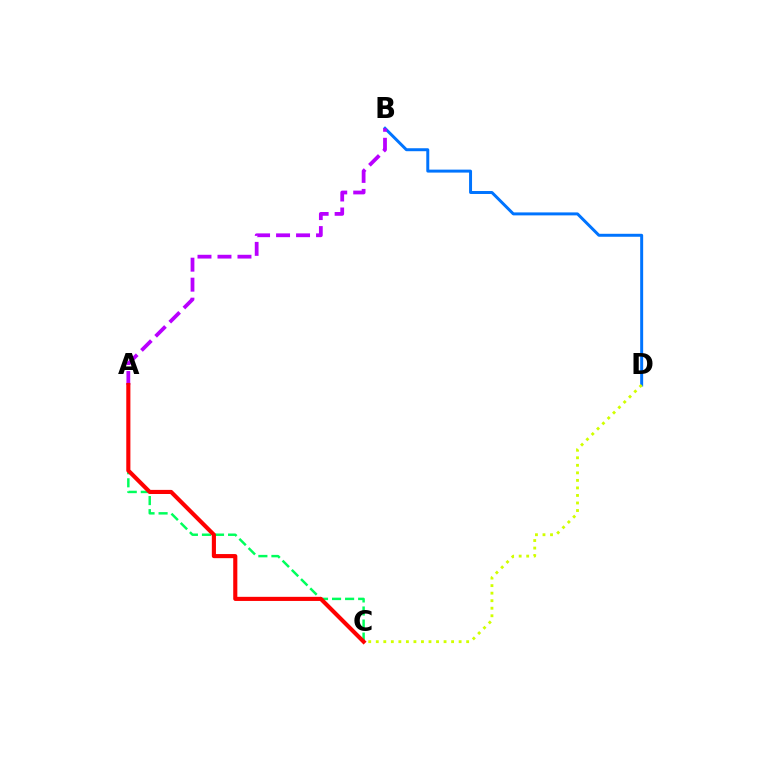{('B', 'D'): [{'color': '#0074ff', 'line_style': 'solid', 'thickness': 2.14}], ('A', 'C'): [{'color': '#00ff5c', 'line_style': 'dashed', 'thickness': 1.77}, {'color': '#ff0000', 'line_style': 'solid', 'thickness': 2.96}], ('C', 'D'): [{'color': '#d1ff00', 'line_style': 'dotted', 'thickness': 2.05}], ('A', 'B'): [{'color': '#b900ff', 'line_style': 'dashed', 'thickness': 2.72}]}